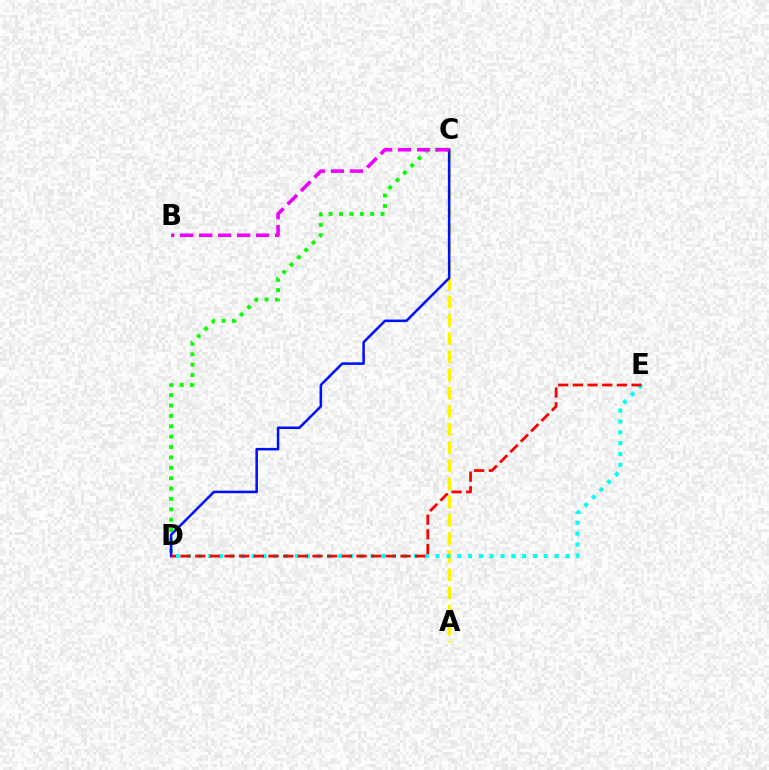{('C', 'D'): [{'color': '#08ff00', 'line_style': 'dotted', 'thickness': 2.82}, {'color': '#0010ff', 'line_style': 'solid', 'thickness': 1.83}], ('A', 'C'): [{'color': '#fcf500', 'line_style': 'dashed', 'thickness': 2.47}], ('B', 'C'): [{'color': '#ee00ff', 'line_style': 'dashed', 'thickness': 2.58}], ('D', 'E'): [{'color': '#00fff6', 'line_style': 'dotted', 'thickness': 2.94}, {'color': '#ff0000', 'line_style': 'dashed', 'thickness': 1.99}]}